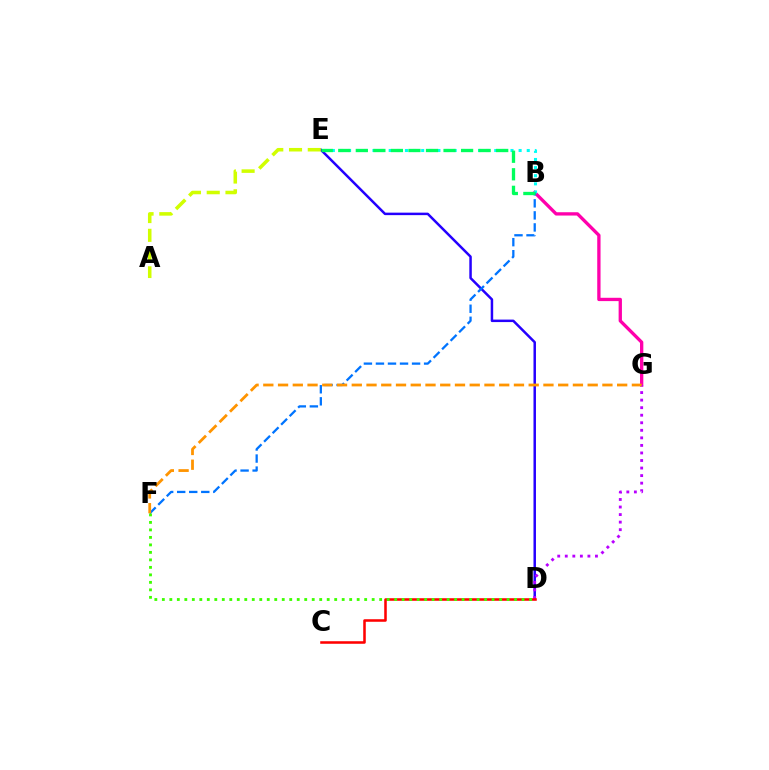{('B', 'G'): [{'color': '#ff00ac', 'line_style': 'solid', 'thickness': 2.39}], ('D', 'E'): [{'color': '#2500ff', 'line_style': 'solid', 'thickness': 1.79}], ('D', 'G'): [{'color': '#b900ff', 'line_style': 'dotted', 'thickness': 2.05}], ('A', 'E'): [{'color': '#d1ff00', 'line_style': 'dashed', 'thickness': 2.55}], ('B', 'E'): [{'color': '#00fff6', 'line_style': 'dotted', 'thickness': 2.21}, {'color': '#00ff5c', 'line_style': 'dashed', 'thickness': 2.38}], ('B', 'F'): [{'color': '#0074ff', 'line_style': 'dashed', 'thickness': 1.64}], ('F', 'G'): [{'color': '#ff9400', 'line_style': 'dashed', 'thickness': 2.0}], ('C', 'D'): [{'color': '#ff0000', 'line_style': 'solid', 'thickness': 1.83}], ('D', 'F'): [{'color': '#3dff00', 'line_style': 'dotted', 'thickness': 2.04}]}